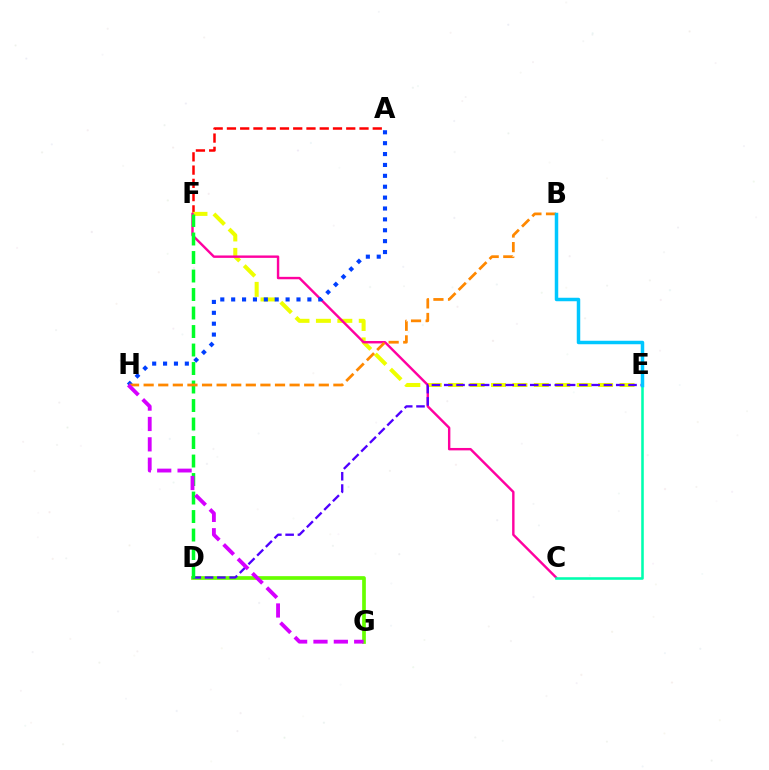{('A', 'F'): [{'color': '#ff0000', 'line_style': 'dashed', 'thickness': 1.8}], ('D', 'G'): [{'color': '#66ff00', 'line_style': 'solid', 'thickness': 2.66}], ('E', 'F'): [{'color': '#eeff00', 'line_style': 'dashed', 'thickness': 2.91}], ('C', 'F'): [{'color': '#ff00a0', 'line_style': 'solid', 'thickness': 1.74}], ('A', 'H'): [{'color': '#003fff', 'line_style': 'dotted', 'thickness': 2.96}], ('D', 'E'): [{'color': '#4f00ff', 'line_style': 'dashed', 'thickness': 1.67}], ('D', 'F'): [{'color': '#00ff27', 'line_style': 'dashed', 'thickness': 2.51}], ('B', 'H'): [{'color': '#ff8800', 'line_style': 'dashed', 'thickness': 1.98}], ('C', 'E'): [{'color': '#00ffaf', 'line_style': 'solid', 'thickness': 1.85}], ('B', 'E'): [{'color': '#00c7ff', 'line_style': 'solid', 'thickness': 2.51}], ('G', 'H'): [{'color': '#d600ff', 'line_style': 'dashed', 'thickness': 2.77}]}